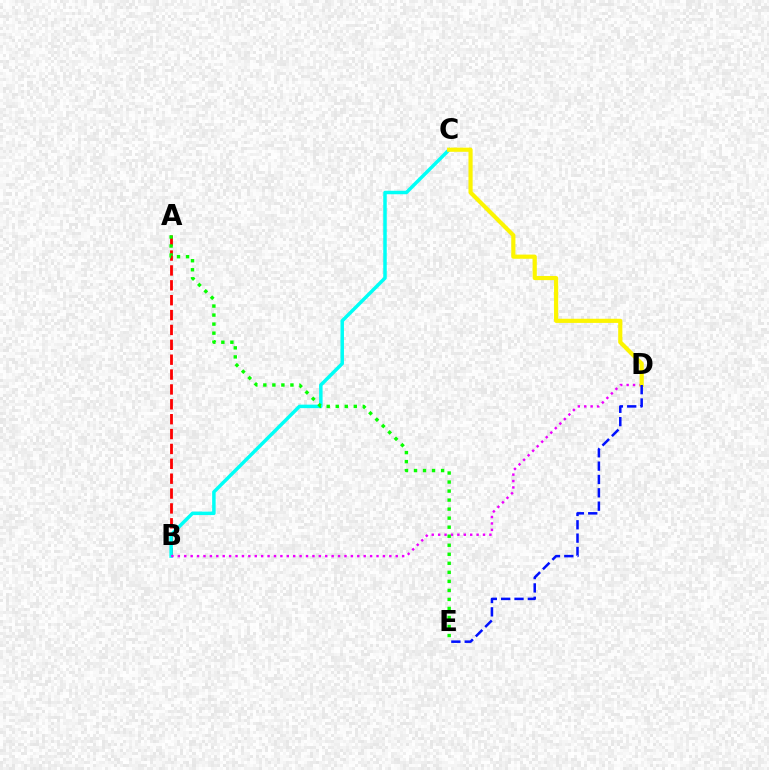{('A', 'B'): [{'color': '#ff0000', 'line_style': 'dashed', 'thickness': 2.02}], ('B', 'C'): [{'color': '#00fff6', 'line_style': 'solid', 'thickness': 2.51}], ('B', 'D'): [{'color': '#ee00ff', 'line_style': 'dotted', 'thickness': 1.74}], ('C', 'D'): [{'color': '#fcf500', 'line_style': 'solid', 'thickness': 2.99}], ('A', 'E'): [{'color': '#08ff00', 'line_style': 'dotted', 'thickness': 2.45}], ('D', 'E'): [{'color': '#0010ff', 'line_style': 'dashed', 'thickness': 1.81}]}